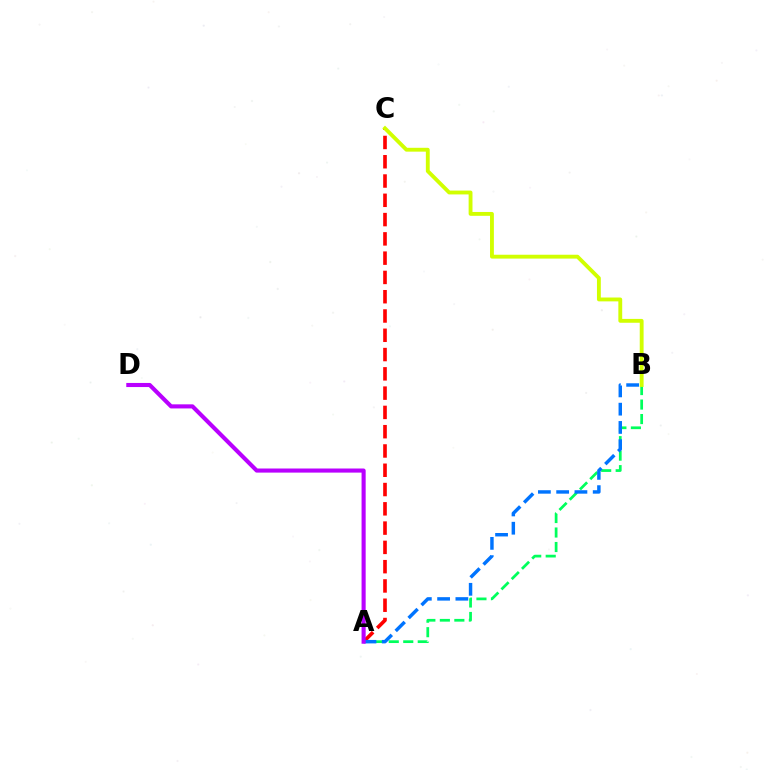{('A', 'B'): [{'color': '#00ff5c', 'line_style': 'dashed', 'thickness': 1.97}, {'color': '#0074ff', 'line_style': 'dashed', 'thickness': 2.48}], ('A', 'C'): [{'color': '#ff0000', 'line_style': 'dashed', 'thickness': 2.62}], ('B', 'C'): [{'color': '#d1ff00', 'line_style': 'solid', 'thickness': 2.78}], ('A', 'D'): [{'color': '#b900ff', 'line_style': 'solid', 'thickness': 2.95}]}